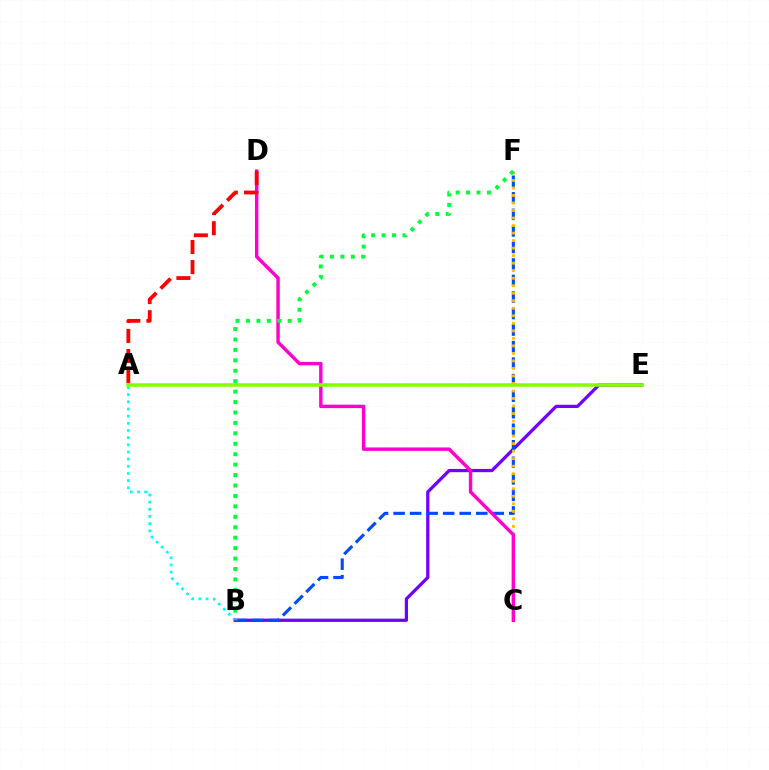{('A', 'B'): [{'color': '#00fff6', 'line_style': 'dotted', 'thickness': 1.95}], ('B', 'E'): [{'color': '#7200ff', 'line_style': 'solid', 'thickness': 2.34}], ('B', 'F'): [{'color': '#004bff', 'line_style': 'dashed', 'thickness': 2.25}, {'color': '#00ff39', 'line_style': 'dotted', 'thickness': 2.83}], ('C', 'F'): [{'color': '#ffbd00', 'line_style': 'dotted', 'thickness': 2.04}], ('C', 'D'): [{'color': '#ff00cf', 'line_style': 'solid', 'thickness': 2.47}], ('A', 'E'): [{'color': '#84ff00', 'line_style': 'solid', 'thickness': 2.54}], ('A', 'D'): [{'color': '#ff0000', 'line_style': 'dashed', 'thickness': 2.73}]}